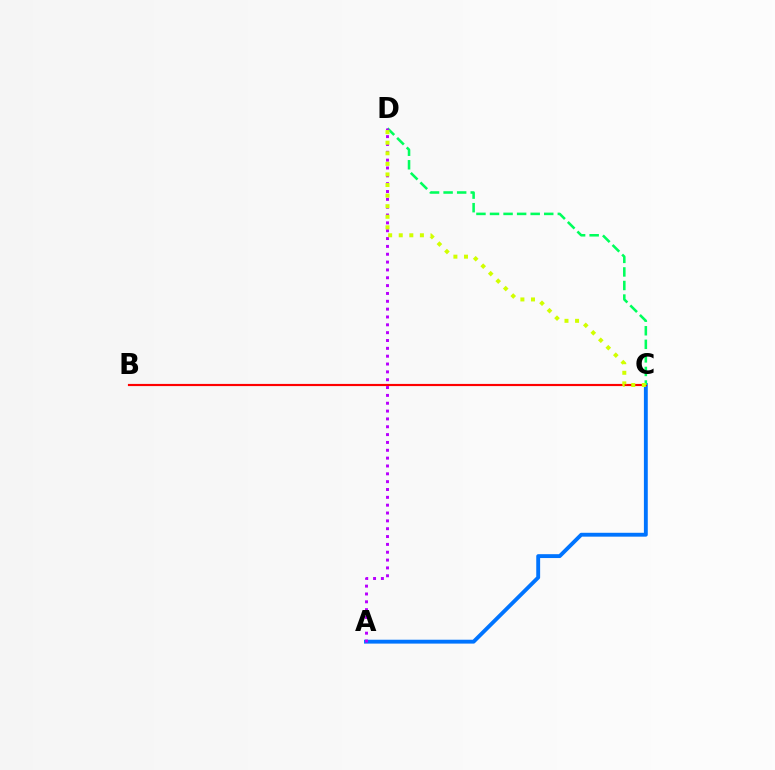{('A', 'C'): [{'color': '#0074ff', 'line_style': 'solid', 'thickness': 2.79}], ('B', 'C'): [{'color': '#ff0000', 'line_style': 'solid', 'thickness': 1.56}], ('C', 'D'): [{'color': '#00ff5c', 'line_style': 'dashed', 'thickness': 1.84}, {'color': '#d1ff00', 'line_style': 'dotted', 'thickness': 2.87}], ('A', 'D'): [{'color': '#b900ff', 'line_style': 'dotted', 'thickness': 2.13}]}